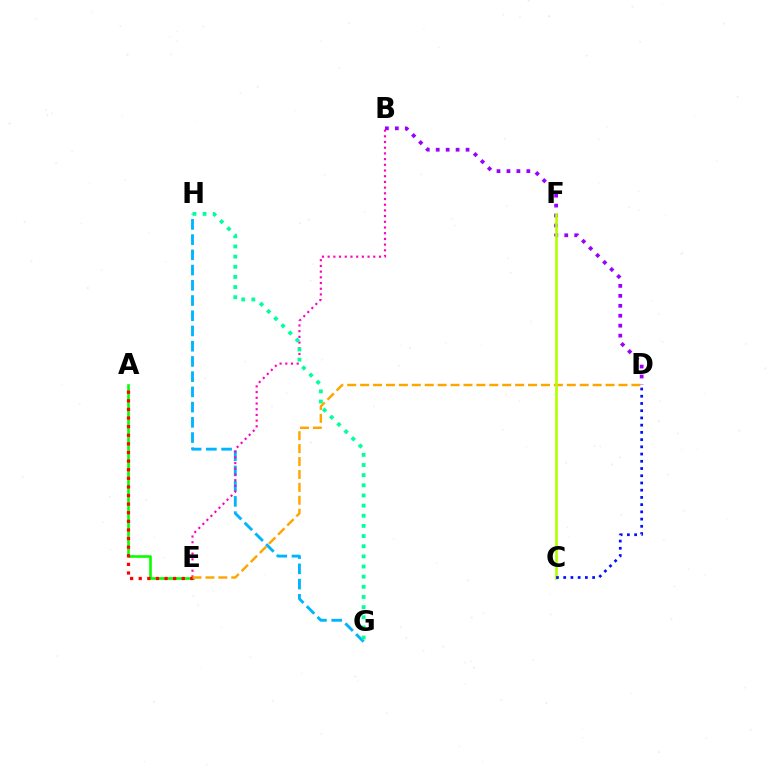{('B', 'D'): [{'color': '#9b00ff', 'line_style': 'dotted', 'thickness': 2.7}], ('A', 'E'): [{'color': '#08ff00', 'line_style': 'solid', 'thickness': 1.91}, {'color': '#ff0000', 'line_style': 'dotted', 'thickness': 2.34}], ('G', 'H'): [{'color': '#00b5ff', 'line_style': 'dashed', 'thickness': 2.07}, {'color': '#00ff9d', 'line_style': 'dotted', 'thickness': 2.76}], ('B', 'E'): [{'color': '#ff00bd', 'line_style': 'dotted', 'thickness': 1.55}], ('D', 'E'): [{'color': '#ffa500', 'line_style': 'dashed', 'thickness': 1.75}], ('C', 'F'): [{'color': '#b3ff00', 'line_style': 'solid', 'thickness': 1.92}], ('C', 'D'): [{'color': '#0010ff', 'line_style': 'dotted', 'thickness': 1.96}]}